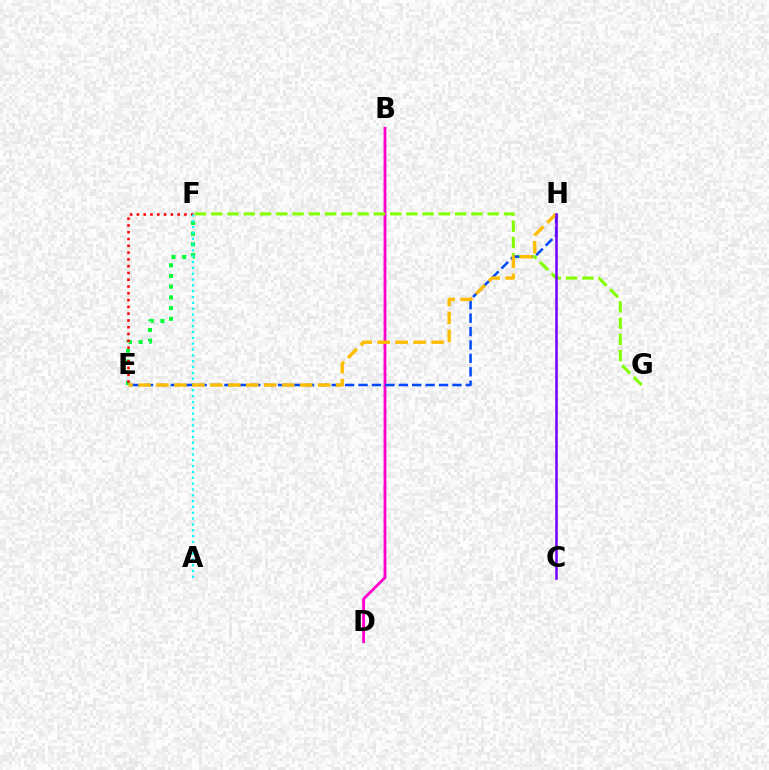{('E', 'F'): [{'color': '#00ff39', 'line_style': 'dotted', 'thickness': 2.91}, {'color': '#ff0000', 'line_style': 'dotted', 'thickness': 1.84}], ('B', 'D'): [{'color': '#ff00cf', 'line_style': 'solid', 'thickness': 2.03}], ('A', 'F'): [{'color': '#00fff6', 'line_style': 'dotted', 'thickness': 1.58}], ('F', 'G'): [{'color': '#84ff00', 'line_style': 'dashed', 'thickness': 2.21}], ('E', 'H'): [{'color': '#004bff', 'line_style': 'dashed', 'thickness': 1.82}, {'color': '#ffbd00', 'line_style': 'dashed', 'thickness': 2.44}], ('C', 'H'): [{'color': '#7200ff', 'line_style': 'solid', 'thickness': 1.8}]}